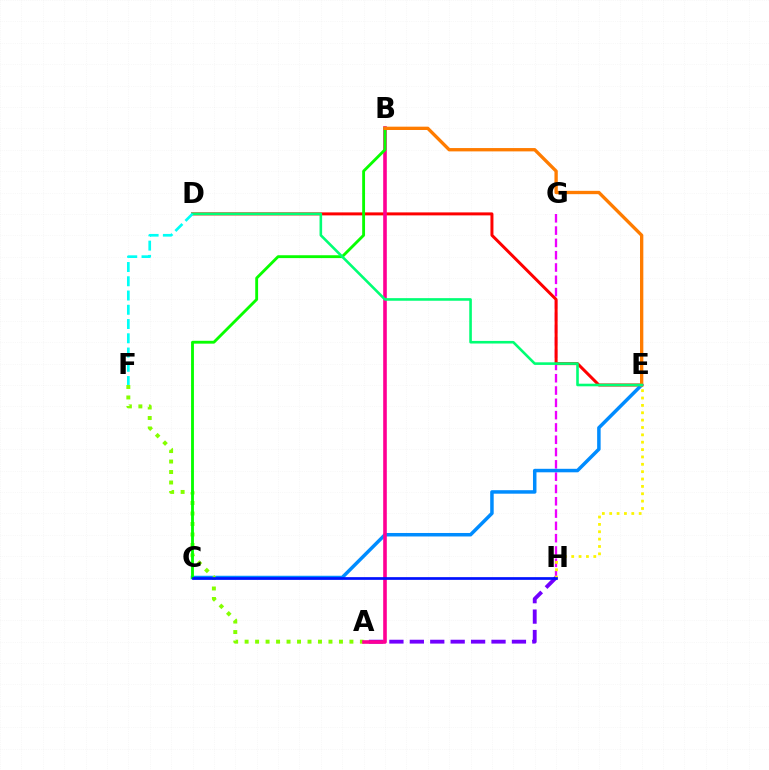{('A', 'H'): [{'color': '#7200ff', 'line_style': 'dashed', 'thickness': 2.77}], ('G', 'H'): [{'color': '#ee00ff', 'line_style': 'dashed', 'thickness': 1.67}], ('D', 'E'): [{'color': '#ff0000', 'line_style': 'solid', 'thickness': 2.15}, {'color': '#00ff74', 'line_style': 'solid', 'thickness': 1.87}], ('C', 'E'): [{'color': '#008cff', 'line_style': 'solid', 'thickness': 2.52}], ('A', 'F'): [{'color': '#84ff00', 'line_style': 'dotted', 'thickness': 2.85}], ('A', 'B'): [{'color': '#ff0094', 'line_style': 'solid', 'thickness': 2.61}], ('E', 'H'): [{'color': '#fcf500', 'line_style': 'dotted', 'thickness': 2.0}], ('B', 'C'): [{'color': '#08ff00', 'line_style': 'solid', 'thickness': 2.06}], ('B', 'E'): [{'color': '#ff7c00', 'line_style': 'solid', 'thickness': 2.39}], ('D', 'F'): [{'color': '#00fff6', 'line_style': 'dashed', 'thickness': 1.94}], ('C', 'H'): [{'color': '#0010ff', 'line_style': 'solid', 'thickness': 1.95}]}